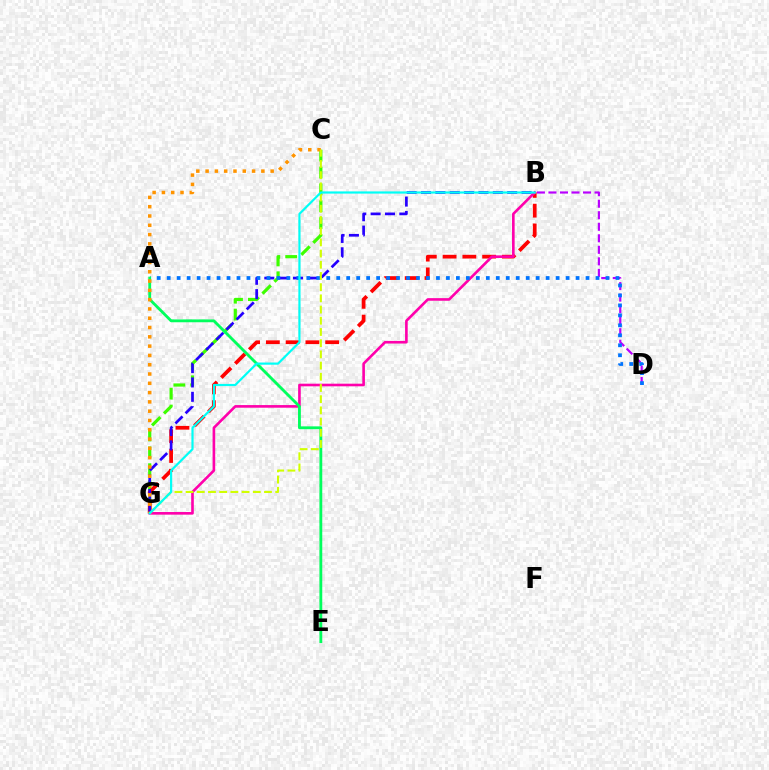{('B', 'D'): [{'color': '#b900ff', 'line_style': 'dashed', 'thickness': 1.57}], ('C', 'G'): [{'color': '#3dff00', 'line_style': 'dashed', 'thickness': 2.29}, {'color': '#ff9400', 'line_style': 'dotted', 'thickness': 2.53}, {'color': '#d1ff00', 'line_style': 'dashed', 'thickness': 1.52}], ('B', 'G'): [{'color': '#ff0000', 'line_style': 'dashed', 'thickness': 2.69}, {'color': '#2500ff', 'line_style': 'dashed', 'thickness': 1.95}, {'color': '#ff00ac', 'line_style': 'solid', 'thickness': 1.89}, {'color': '#00fff6', 'line_style': 'solid', 'thickness': 1.57}], ('A', 'D'): [{'color': '#0074ff', 'line_style': 'dotted', 'thickness': 2.71}], ('A', 'E'): [{'color': '#00ff5c', 'line_style': 'solid', 'thickness': 2.04}]}